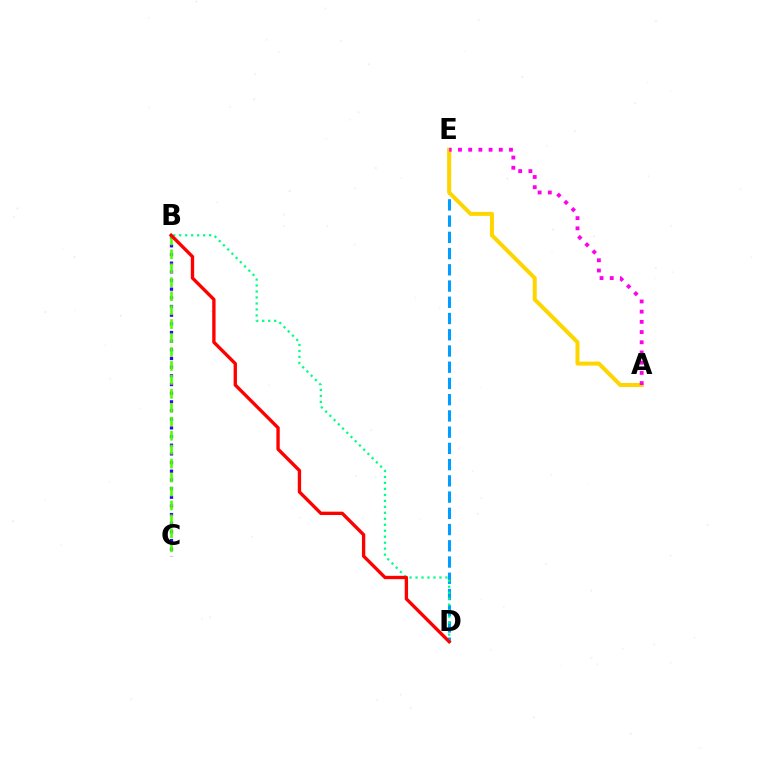{('B', 'C'): [{'color': '#3700ff', 'line_style': 'dotted', 'thickness': 2.36}, {'color': '#4fff00', 'line_style': 'dashed', 'thickness': 1.9}], ('D', 'E'): [{'color': '#009eff', 'line_style': 'dashed', 'thickness': 2.21}], ('B', 'D'): [{'color': '#00ff86', 'line_style': 'dotted', 'thickness': 1.62}, {'color': '#ff0000', 'line_style': 'solid', 'thickness': 2.41}], ('A', 'E'): [{'color': '#ffd500', 'line_style': 'solid', 'thickness': 2.88}, {'color': '#ff00ed', 'line_style': 'dotted', 'thickness': 2.77}]}